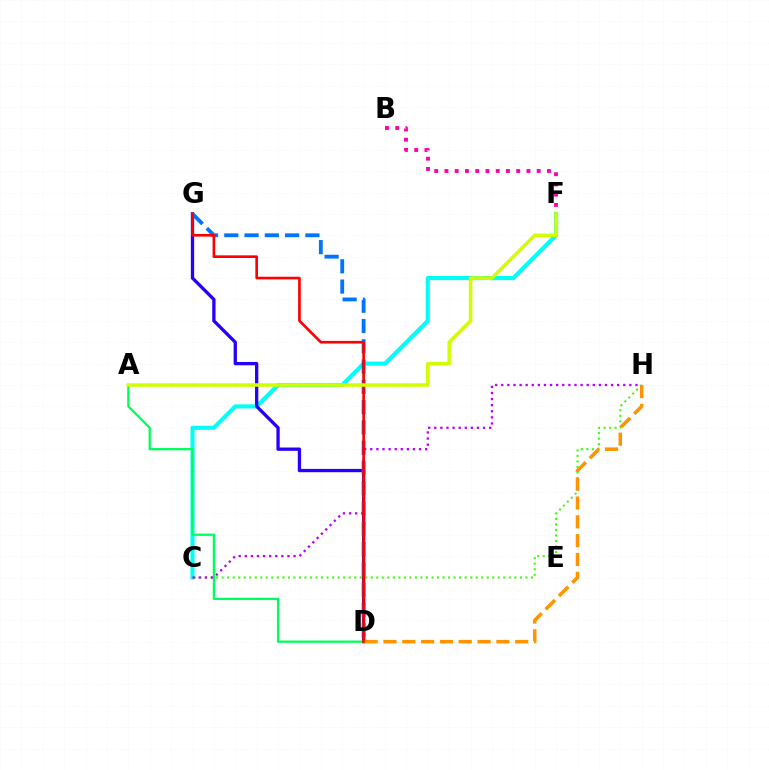{('C', 'F'): [{'color': '#00fff6', 'line_style': 'solid', 'thickness': 2.95}], ('C', 'H'): [{'color': '#3dff00', 'line_style': 'dotted', 'thickness': 1.5}, {'color': '#b900ff', 'line_style': 'dotted', 'thickness': 1.66}], ('D', 'G'): [{'color': '#2500ff', 'line_style': 'solid', 'thickness': 2.38}, {'color': '#0074ff', 'line_style': 'dashed', 'thickness': 2.75}, {'color': '#ff0000', 'line_style': 'solid', 'thickness': 1.91}], ('A', 'D'): [{'color': '#00ff5c', 'line_style': 'solid', 'thickness': 1.64}], ('B', 'F'): [{'color': '#ff00ac', 'line_style': 'dotted', 'thickness': 2.79}], ('D', 'H'): [{'color': '#ff9400', 'line_style': 'dashed', 'thickness': 2.56}], ('A', 'F'): [{'color': '#d1ff00', 'line_style': 'solid', 'thickness': 2.53}]}